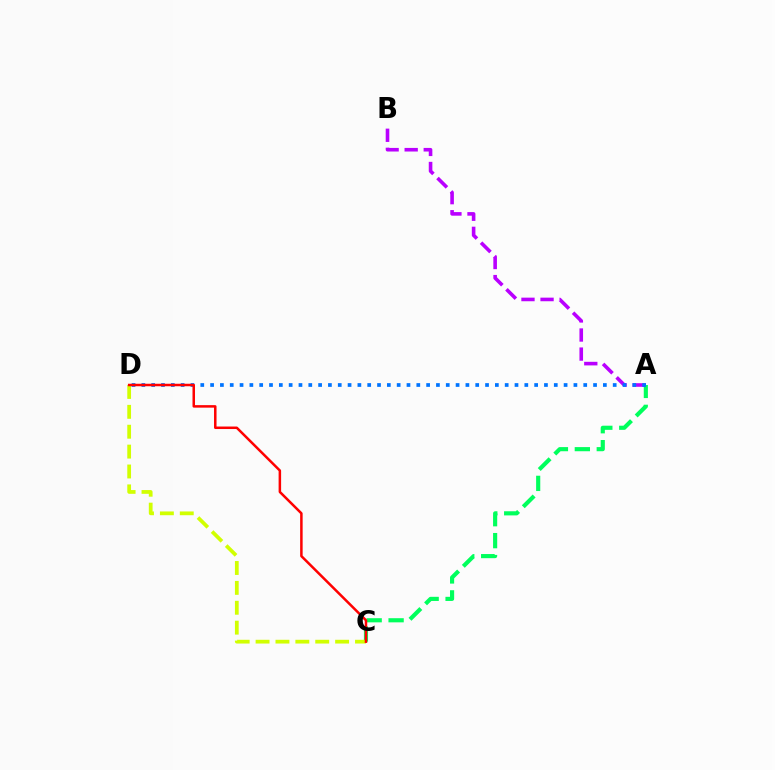{('A', 'C'): [{'color': '#00ff5c', 'line_style': 'dashed', 'thickness': 2.98}], ('A', 'B'): [{'color': '#b900ff', 'line_style': 'dashed', 'thickness': 2.59}], ('A', 'D'): [{'color': '#0074ff', 'line_style': 'dotted', 'thickness': 2.67}], ('C', 'D'): [{'color': '#d1ff00', 'line_style': 'dashed', 'thickness': 2.7}, {'color': '#ff0000', 'line_style': 'solid', 'thickness': 1.8}]}